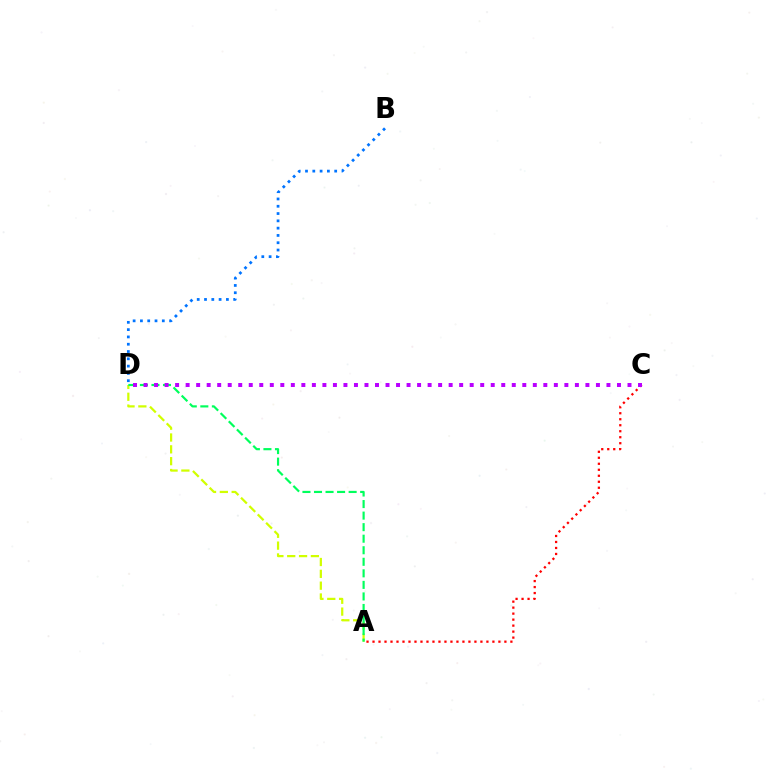{('A', 'C'): [{'color': '#ff0000', 'line_style': 'dotted', 'thickness': 1.63}], ('A', 'D'): [{'color': '#d1ff00', 'line_style': 'dashed', 'thickness': 1.61}, {'color': '#00ff5c', 'line_style': 'dashed', 'thickness': 1.57}], ('C', 'D'): [{'color': '#b900ff', 'line_style': 'dotted', 'thickness': 2.86}], ('B', 'D'): [{'color': '#0074ff', 'line_style': 'dotted', 'thickness': 1.98}]}